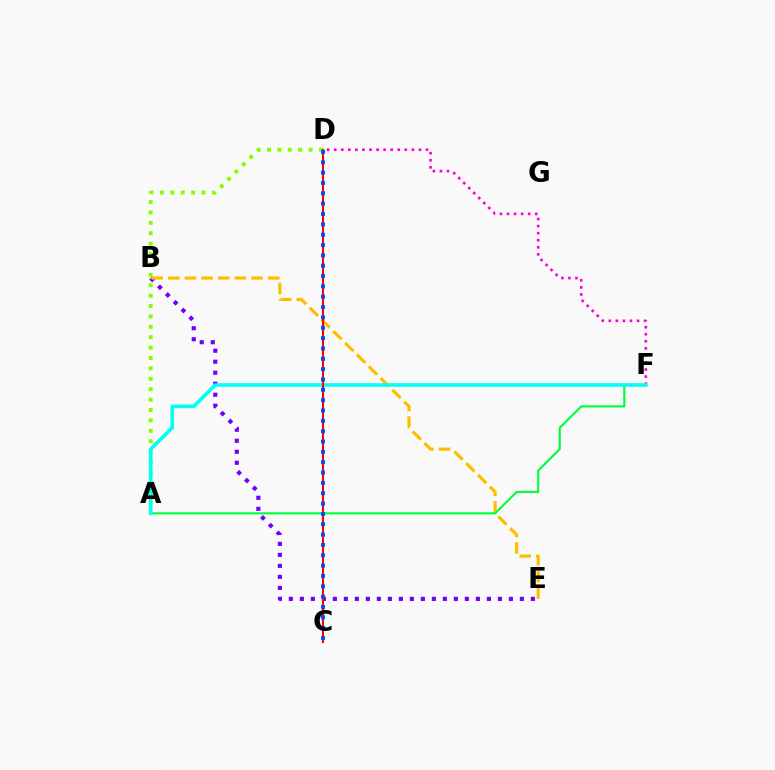{('A', 'D'): [{'color': '#84ff00', 'line_style': 'dotted', 'thickness': 2.82}], ('B', 'E'): [{'color': '#7200ff', 'line_style': 'dotted', 'thickness': 2.99}, {'color': '#ffbd00', 'line_style': 'dashed', 'thickness': 2.26}], ('D', 'F'): [{'color': '#ff00cf', 'line_style': 'dotted', 'thickness': 1.92}], ('A', 'F'): [{'color': '#00ff39', 'line_style': 'solid', 'thickness': 1.53}, {'color': '#00fff6', 'line_style': 'solid', 'thickness': 2.58}], ('C', 'D'): [{'color': '#ff0000', 'line_style': 'solid', 'thickness': 1.52}, {'color': '#004bff', 'line_style': 'dotted', 'thickness': 2.81}]}